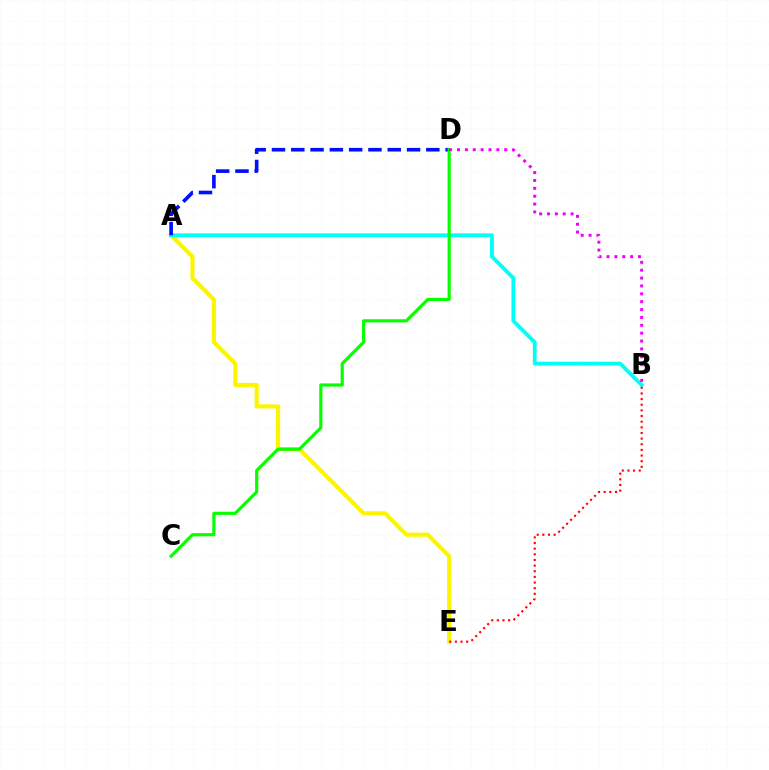{('A', 'E'): [{'color': '#fcf500', 'line_style': 'solid', 'thickness': 2.96}], ('A', 'B'): [{'color': '#00fff6', 'line_style': 'solid', 'thickness': 2.73}], ('A', 'D'): [{'color': '#0010ff', 'line_style': 'dashed', 'thickness': 2.62}], ('B', 'E'): [{'color': '#ff0000', 'line_style': 'dotted', 'thickness': 1.53}], ('C', 'D'): [{'color': '#08ff00', 'line_style': 'solid', 'thickness': 2.29}], ('B', 'D'): [{'color': '#ee00ff', 'line_style': 'dotted', 'thickness': 2.14}]}